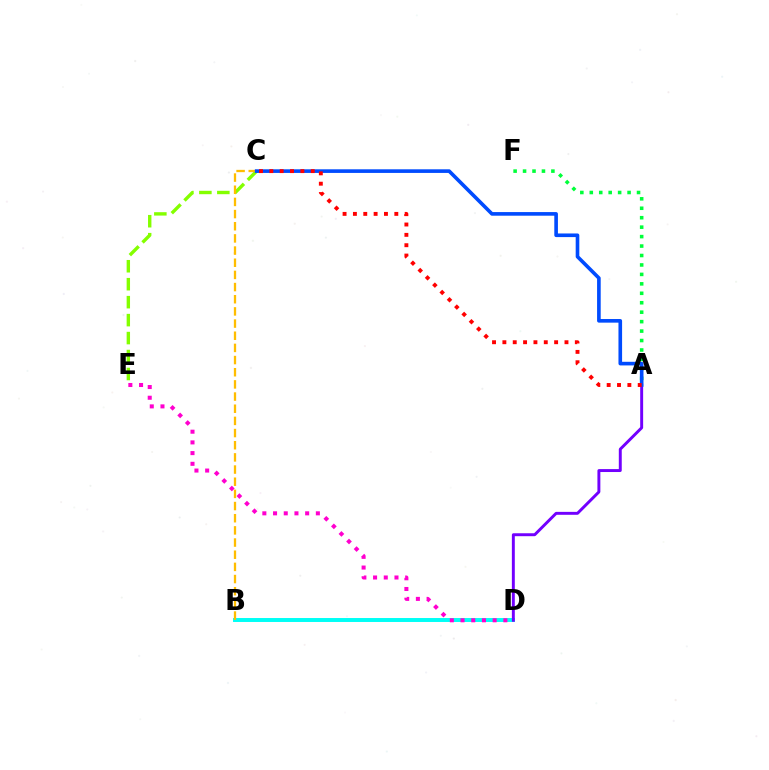{('C', 'E'): [{'color': '#84ff00', 'line_style': 'dashed', 'thickness': 2.44}], ('B', 'D'): [{'color': '#00fff6', 'line_style': 'solid', 'thickness': 2.85}], ('A', 'F'): [{'color': '#00ff39', 'line_style': 'dotted', 'thickness': 2.57}], ('A', 'D'): [{'color': '#7200ff', 'line_style': 'solid', 'thickness': 2.11}], ('B', 'C'): [{'color': '#ffbd00', 'line_style': 'dashed', 'thickness': 1.65}], ('A', 'C'): [{'color': '#004bff', 'line_style': 'solid', 'thickness': 2.61}, {'color': '#ff0000', 'line_style': 'dotted', 'thickness': 2.81}], ('D', 'E'): [{'color': '#ff00cf', 'line_style': 'dotted', 'thickness': 2.91}]}